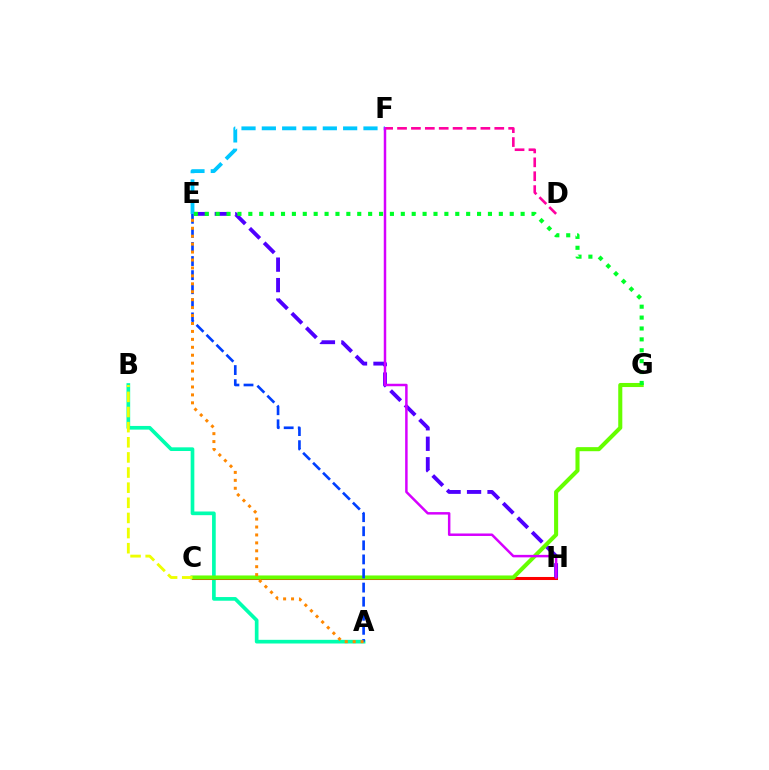{('A', 'B'): [{'color': '#00ffaf', 'line_style': 'solid', 'thickness': 2.65}], ('C', 'H'): [{'color': '#ff0000', 'line_style': 'solid', 'thickness': 2.2}], ('E', 'H'): [{'color': '#4f00ff', 'line_style': 'dashed', 'thickness': 2.78}], ('E', 'F'): [{'color': '#00c7ff', 'line_style': 'dashed', 'thickness': 2.76}], ('C', 'G'): [{'color': '#66ff00', 'line_style': 'solid', 'thickness': 2.93}], ('A', 'E'): [{'color': '#003fff', 'line_style': 'dashed', 'thickness': 1.91}, {'color': '#ff8800', 'line_style': 'dotted', 'thickness': 2.16}], ('B', 'C'): [{'color': '#eeff00', 'line_style': 'dashed', 'thickness': 2.06}], ('D', 'F'): [{'color': '#ff00a0', 'line_style': 'dashed', 'thickness': 1.89}], ('E', 'G'): [{'color': '#00ff27', 'line_style': 'dotted', 'thickness': 2.96}], ('F', 'H'): [{'color': '#d600ff', 'line_style': 'solid', 'thickness': 1.79}]}